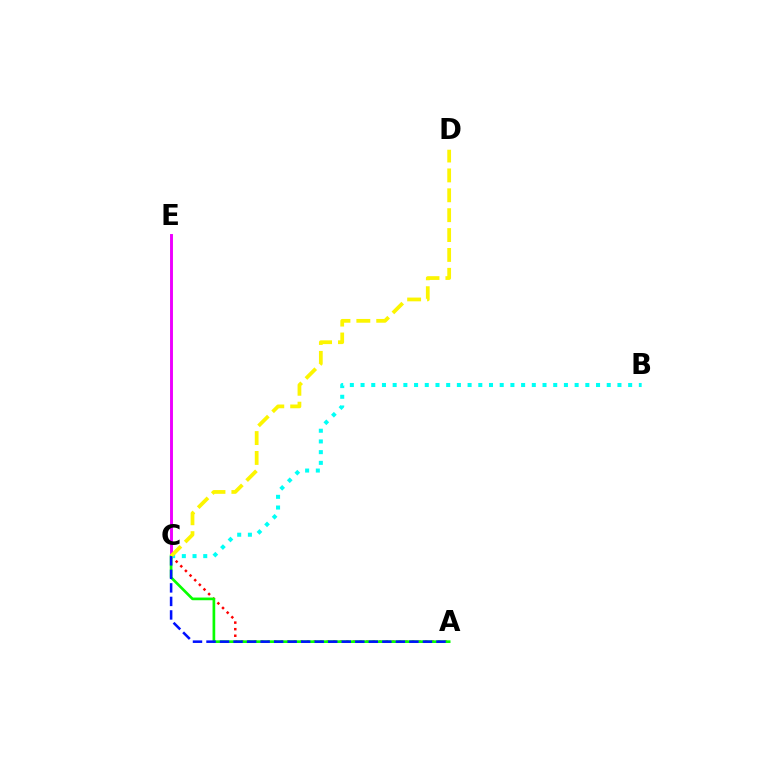{('A', 'C'): [{'color': '#ff0000', 'line_style': 'dotted', 'thickness': 1.78}, {'color': '#08ff00', 'line_style': 'solid', 'thickness': 1.93}, {'color': '#0010ff', 'line_style': 'dashed', 'thickness': 1.84}], ('C', 'E'): [{'color': '#ee00ff', 'line_style': 'solid', 'thickness': 2.11}], ('B', 'C'): [{'color': '#00fff6', 'line_style': 'dotted', 'thickness': 2.91}], ('C', 'D'): [{'color': '#fcf500', 'line_style': 'dashed', 'thickness': 2.7}]}